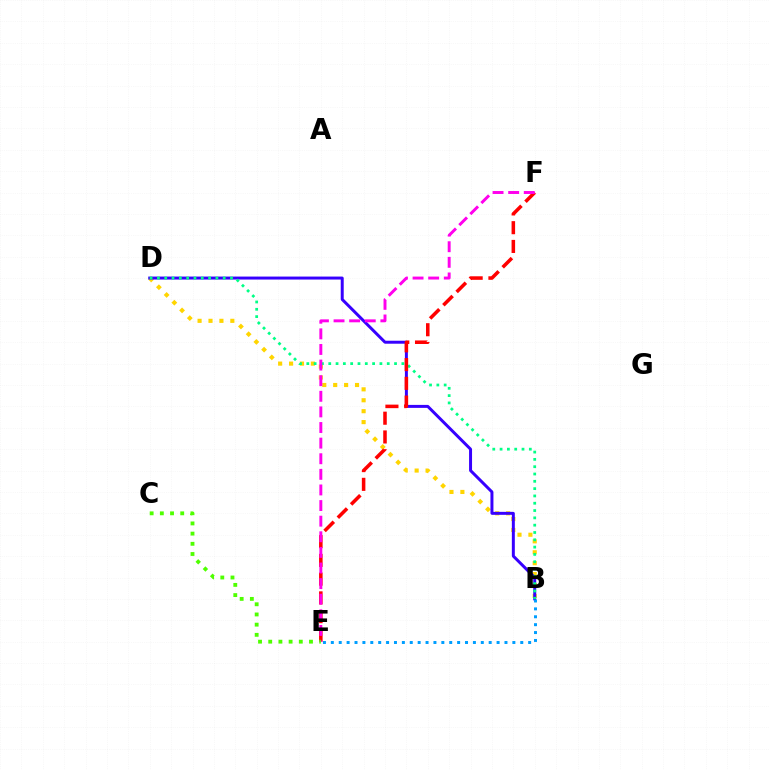{('B', 'D'): [{'color': '#ffd500', 'line_style': 'dotted', 'thickness': 2.97}, {'color': '#3700ff', 'line_style': 'solid', 'thickness': 2.15}, {'color': '#00ff86', 'line_style': 'dotted', 'thickness': 1.99}], ('B', 'E'): [{'color': '#009eff', 'line_style': 'dotted', 'thickness': 2.14}], ('E', 'F'): [{'color': '#ff0000', 'line_style': 'dashed', 'thickness': 2.55}, {'color': '#ff00ed', 'line_style': 'dashed', 'thickness': 2.12}], ('C', 'E'): [{'color': '#4fff00', 'line_style': 'dotted', 'thickness': 2.77}]}